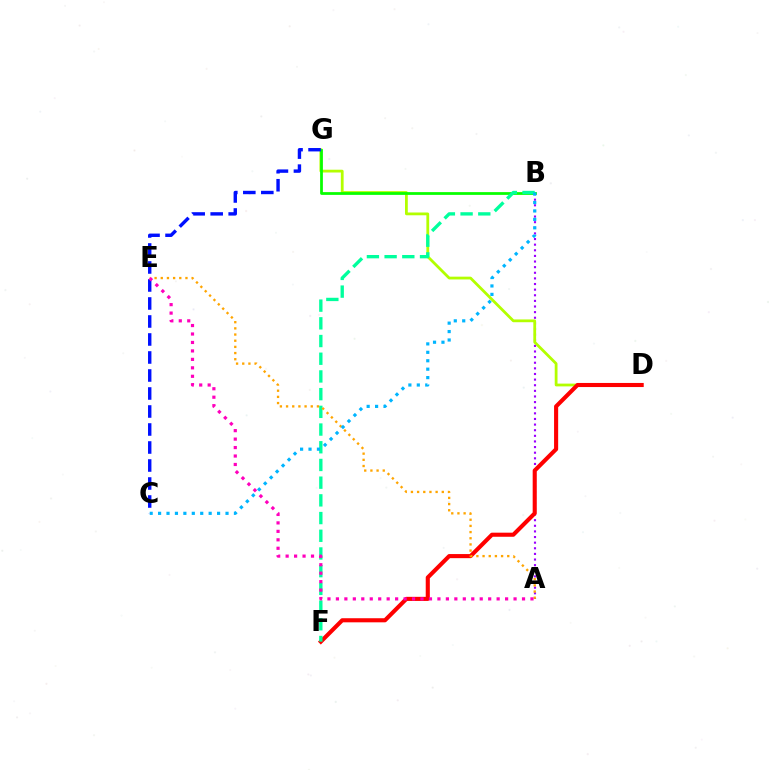{('A', 'B'): [{'color': '#9b00ff', 'line_style': 'dotted', 'thickness': 1.53}], ('D', 'G'): [{'color': '#b3ff00', 'line_style': 'solid', 'thickness': 2.0}], ('B', 'G'): [{'color': '#08ff00', 'line_style': 'solid', 'thickness': 1.98}], ('D', 'F'): [{'color': '#ff0000', 'line_style': 'solid', 'thickness': 2.95}], ('C', 'G'): [{'color': '#0010ff', 'line_style': 'dashed', 'thickness': 2.45}], ('B', 'F'): [{'color': '#00ff9d', 'line_style': 'dashed', 'thickness': 2.4}], ('A', 'E'): [{'color': '#ffa500', 'line_style': 'dotted', 'thickness': 1.68}, {'color': '#ff00bd', 'line_style': 'dotted', 'thickness': 2.3}], ('B', 'C'): [{'color': '#00b5ff', 'line_style': 'dotted', 'thickness': 2.29}]}